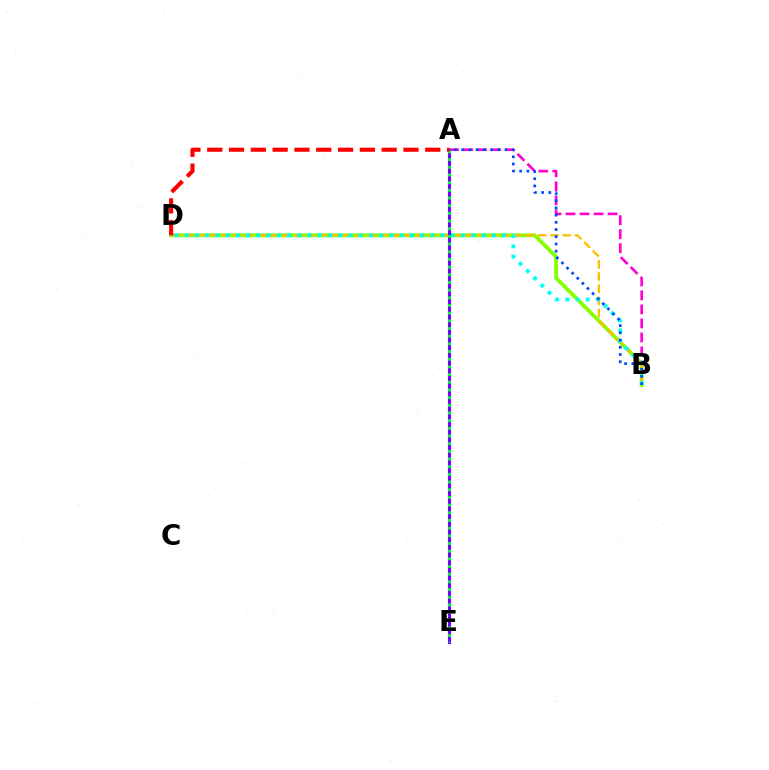{('A', 'B'): [{'color': '#ff00cf', 'line_style': 'dashed', 'thickness': 1.9}, {'color': '#004bff', 'line_style': 'dotted', 'thickness': 1.96}], ('B', 'D'): [{'color': '#84ff00', 'line_style': 'solid', 'thickness': 2.73}, {'color': '#ffbd00', 'line_style': 'dashed', 'thickness': 1.66}, {'color': '#00fff6', 'line_style': 'dotted', 'thickness': 2.78}], ('A', 'E'): [{'color': '#7200ff', 'line_style': 'solid', 'thickness': 2.24}, {'color': '#00ff39', 'line_style': 'dotted', 'thickness': 2.09}], ('A', 'D'): [{'color': '#ff0000', 'line_style': 'dashed', 'thickness': 2.96}]}